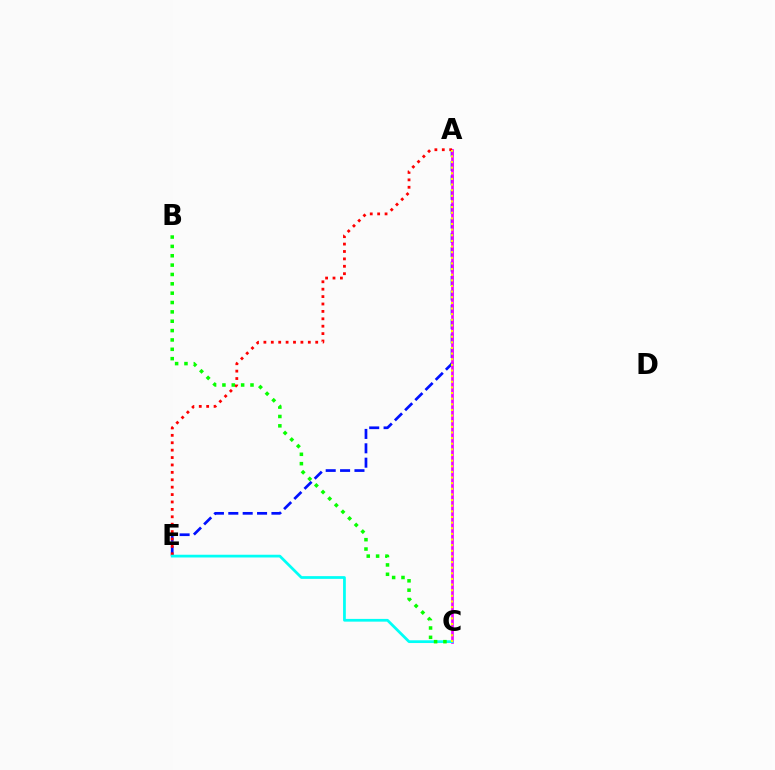{('A', 'E'): [{'color': '#0010ff', 'line_style': 'dashed', 'thickness': 1.95}, {'color': '#ff0000', 'line_style': 'dotted', 'thickness': 2.01}], ('A', 'C'): [{'color': '#ee00ff', 'line_style': 'solid', 'thickness': 1.92}, {'color': '#fcf500', 'line_style': 'dotted', 'thickness': 1.53}], ('C', 'E'): [{'color': '#00fff6', 'line_style': 'solid', 'thickness': 1.98}], ('B', 'C'): [{'color': '#08ff00', 'line_style': 'dotted', 'thickness': 2.54}]}